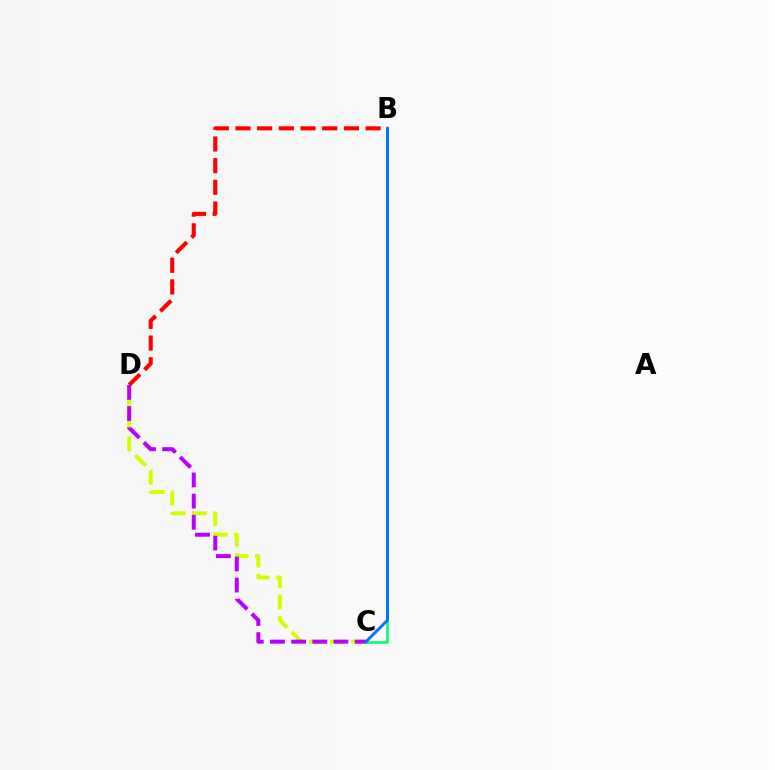{('B', 'C'): [{'color': '#00ff5c', 'line_style': 'solid', 'thickness': 1.83}, {'color': '#0074ff', 'line_style': 'solid', 'thickness': 2.1}], ('C', 'D'): [{'color': '#d1ff00', 'line_style': 'dashed', 'thickness': 2.87}, {'color': '#b900ff', 'line_style': 'dashed', 'thickness': 2.88}], ('B', 'D'): [{'color': '#ff0000', 'line_style': 'dashed', 'thickness': 2.95}]}